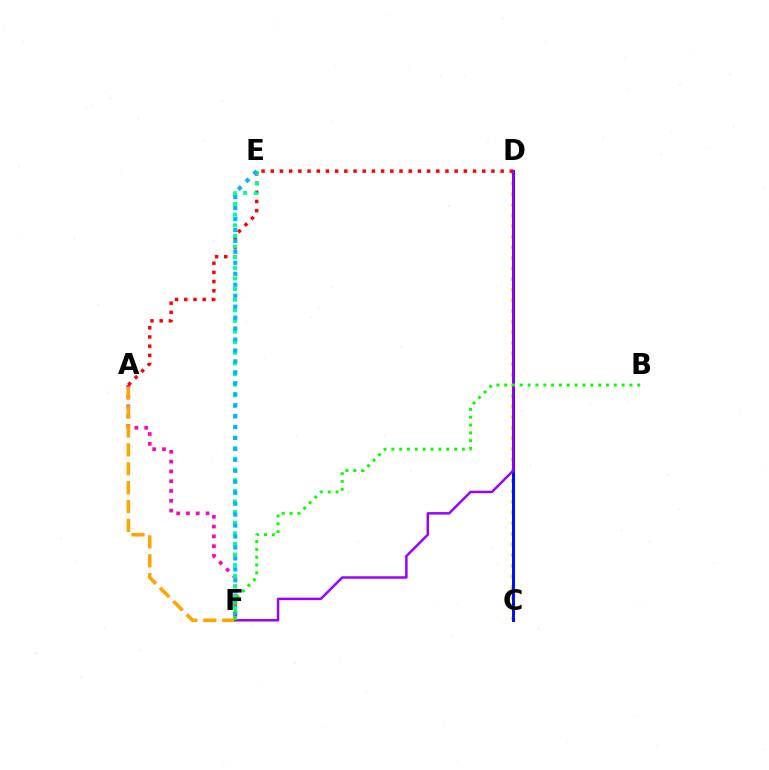{('A', 'F'): [{'color': '#ff00bd', 'line_style': 'dotted', 'thickness': 2.66}, {'color': '#ffa500', 'line_style': 'dashed', 'thickness': 2.57}], ('C', 'D'): [{'color': '#b3ff00', 'line_style': 'dotted', 'thickness': 2.88}, {'color': '#0010ff', 'line_style': 'solid', 'thickness': 2.16}], ('A', 'D'): [{'color': '#ff0000', 'line_style': 'dotted', 'thickness': 2.5}], ('E', 'F'): [{'color': '#00ff9d', 'line_style': 'dotted', 'thickness': 2.89}, {'color': '#00b5ff', 'line_style': 'dotted', 'thickness': 2.97}], ('D', 'F'): [{'color': '#9b00ff', 'line_style': 'solid', 'thickness': 1.77}], ('B', 'F'): [{'color': '#08ff00', 'line_style': 'dotted', 'thickness': 2.13}]}